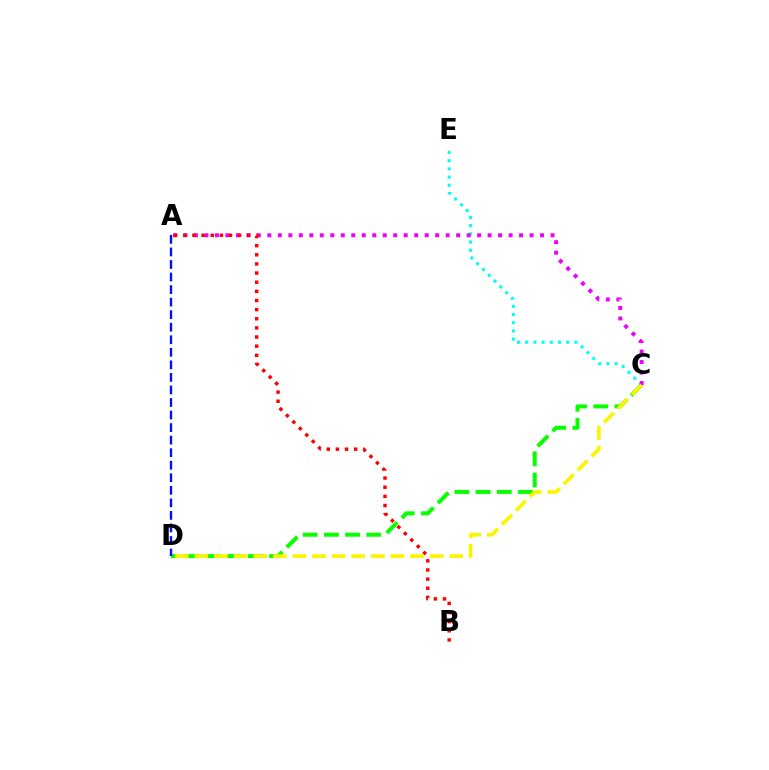{('C', 'D'): [{'color': '#08ff00', 'line_style': 'dashed', 'thickness': 2.88}, {'color': '#fcf500', 'line_style': 'dashed', 'thickness': 2.66}], ('A', 'D'): [{'color': '#0010ff', 'line_style': 'dashed', 'thickness': 1.7}], ('C', 'E'): [{'color': '#00fff6', 'line_style': 'dotted', 'thickness': 2.23}], ('A', 'C'): [{'color': '#ee00ff', 'line_style': 'dotted', 'thickness': 2.85}], ('A', 'B'): [{'color': '#ff0000', 'line_style': 'dotted', 'thickness': 2.48}]}